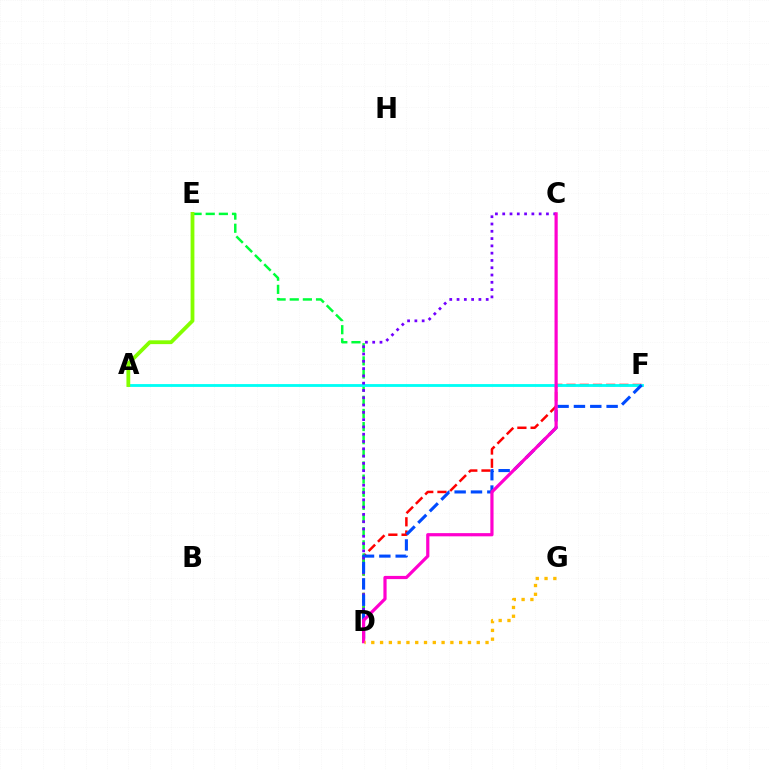{('D', 'F'): [{'color': '#ff0000', 'line_style': 'dashed', 'thickness': 1.8}, {'color': '#004bff', 'line_style': 'dashed', 'thickness': 2.22}], ('D', 'E'): [{'color': '#00ff39', 'line_style': 'dashed', 'thickness': 1.78}], ('A', 'F'): [{'color': '#00fff6', 'line_style': 'solid', 'thickness': 2.04}], ('C', 'D'): [{'color': '#7200ff', 'line_style': 'dotted', 'thickness': 1.98}, {'color': '#ff00cf', 'line_style': 'solid', 'thickness': 2.31}], ('A', 'E'): [{'color': '#84ff00', 'line_style': 'solid', 'thickness': 2.74}], ('D', 'G'): [{'color': '#ffbd00', 'line_style': 'dotted', 'thickness': 2.39}]}